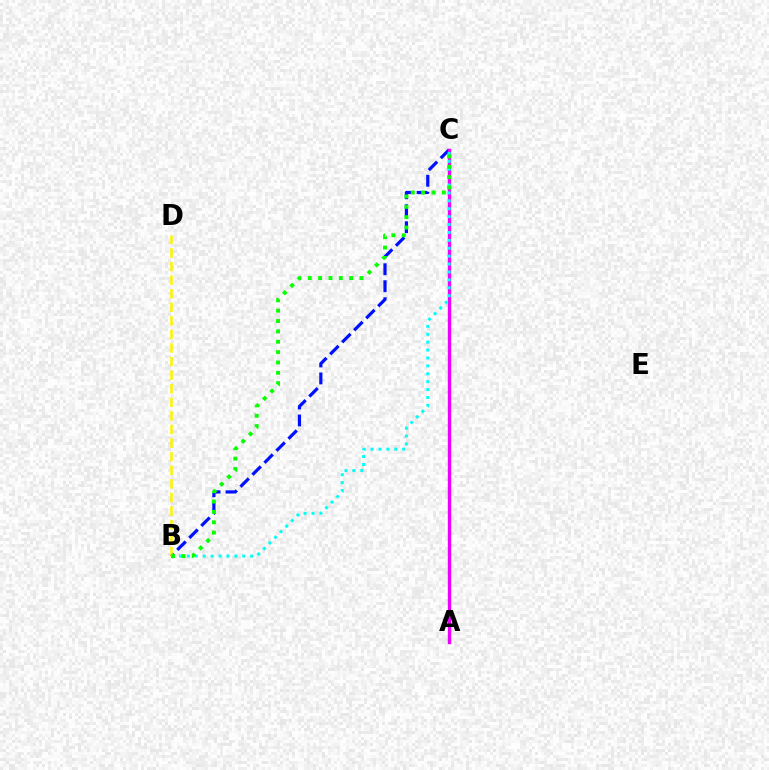{('A', 'C'): [{'color': '#ff0000', 'line_style': 'solid', 'thickness': 1.97}, {'color': '#ee00ff', 'line_style': 'solid', 'thickness': 2.44}], ('B', 'C'): [{'color': '#0010ff', 'line_style': 'dashed', 'thickness': 2.31}, {'color': '#00fff6', 'line_style': 'dotted', 'thickness': 2.15}, {'color': '#08ff00', 'line_style': 'dotted', 'thickness': 2.81}], ('B', 'D'): [{'color': '#fcf500', 'line_style': 'dashed', 'thickness': 1.85}]}